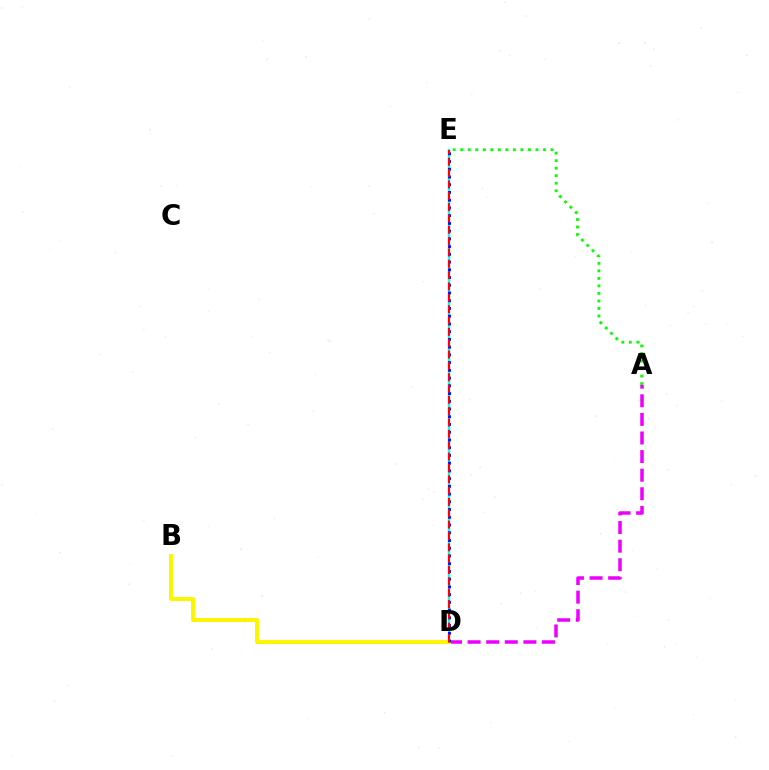{('A', 'D'): [{'color': '#ee00ff', 'line_style': 'dashed', 'thickness': 2.53}], ('D', 'E'): [{'color': '#00fff6', 'line_style': 'solid', 'thickness': 1.66}, {'color': '#0010ff', 'line_style': 'dotted', 'thickness': 2.1}, {'color': '#ff0000', 'line_style': 'dashed', 'thickness': 1.54}], ('A', 'E'): [{'color': '#08ff00', 'line_style': 'dotted', 'thickness': 2.04}], ('B', 'D'): [{'color': '#fcf500', 'line_style': 'solid', 'thickness': 2.86}]}